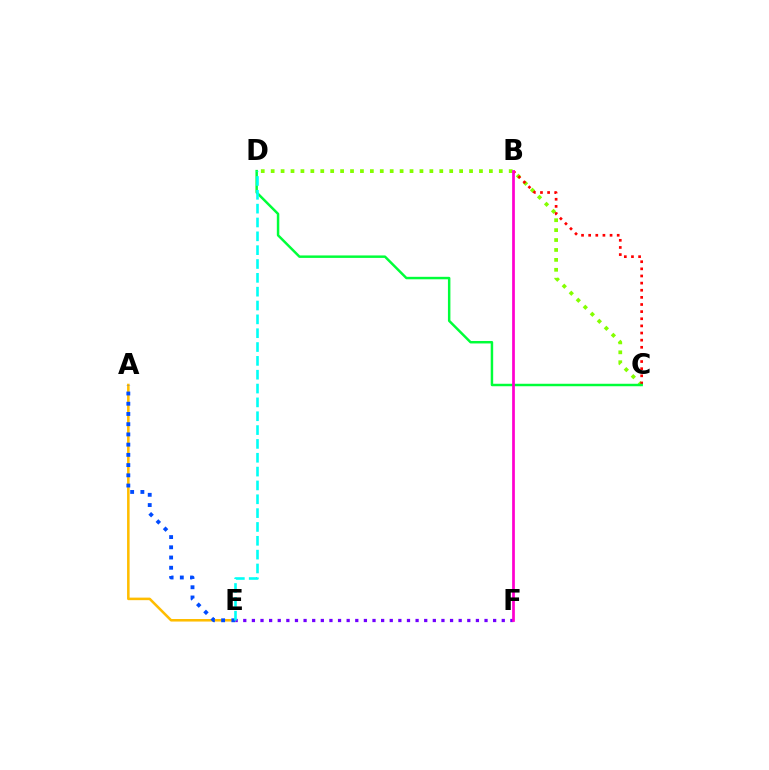{('C', 'D'): [{'color': '#84ff00', 'line_style': 'dotted', 'thickness': 2.69}, {'color': '#00ff39', 'line_style': 'solid', 'thickness': 1.78}], ('B', 'C'): [{'color': '#ff0000', 'line_style': 'dotted', 'thickness': 1.94}], ('A', 'E'): [{'color': '#ffbd00', 'line_style': 'solid', 'thickness': 1.83}, {'color': '#004bff', 'line_style': 'dotted', 'thickness': 2.78}], ('E', 'F'): [{'color': '#7200ff', 'line_style': 'dotted', 'thickness': 2.34}], ('B', 'F'): [{'color': '#ff00cf', 'line_style': 'solid', 'thickness': 1.96}], ('D', 'E'): [{'color': '#00fff6', 'line_style': 'dashed', 'thickness': 1.88}]}